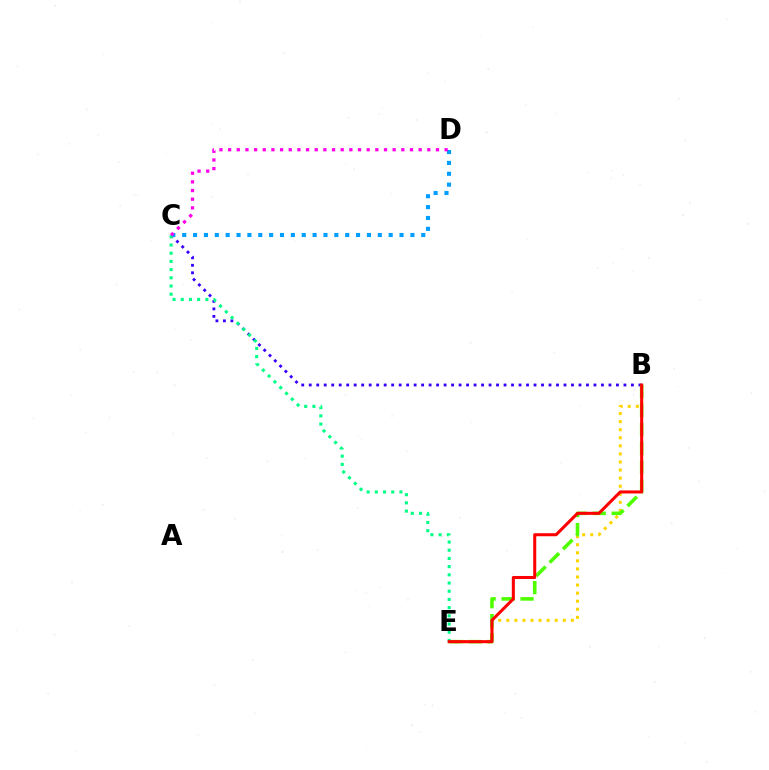{('B', 'C'): [{'color': '#3700ff', 'line_style': 'dotted', 'thickness': 2.04}], ('B', 'E'): [{'color': '#ffd500', 'line_style': 'dotted', 'thickness': 2.19}, {'color': '#4fff00', 'line_style': 'dashed', 'thickness': 2.57}, {'color': '#ff0000', 'line_style': 'solid', 'thickness': 2.2}], ('C', 'D'): [{'color': '#009eff', 'line_style': 'dotted', 'thickness': 2.95}, {'color': '#ff00ed', 'line_style': 'dotted', 'thickness': 2.35}], ('C', 'E'): [{'color': '#00ff86', 'line_style': 'dotted', 'thickness': 2.23}]}